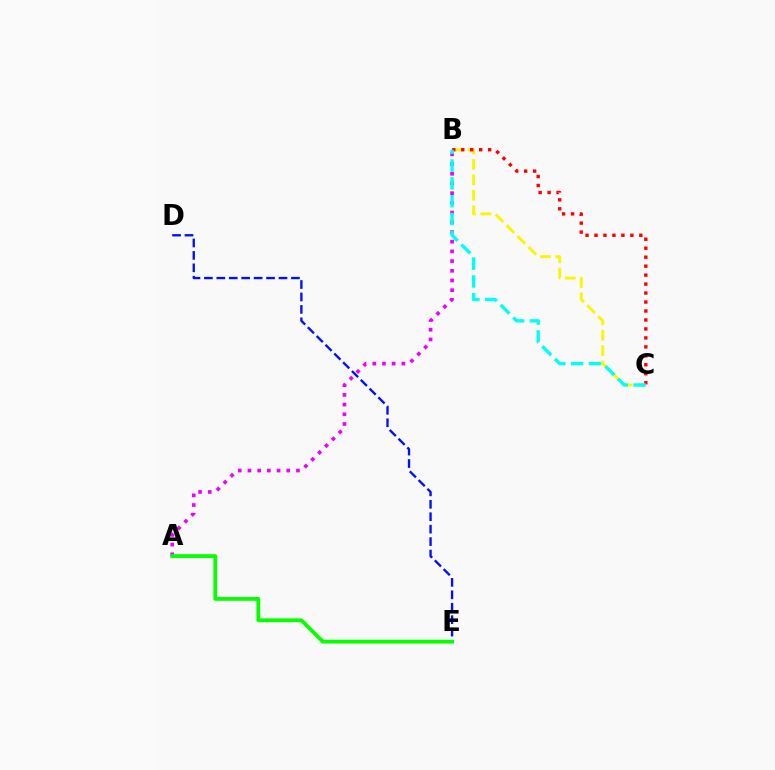{('B', 'C'): [{'color': '#fcf500', 'line_style': 'dashed', 'thickness': 2.1}, {'color': '#ff0000', 'line_style': 'dotted', 'thickness': 2.44}, {'color': '#00fff6', 'line_style': 'dashed', 'thickness': 2.42}], ('A', 'B'): [{'color': '#ee00ff', 'line_style': 'dotted', 'thickness': 2.64}], ('D', 'E'): [{'color': '#0010ff', 'line_style': 'dashed', 'thickness': 1.69}], ('A', 'E'): [{'color': '#08ff00', 'line_style': 'solid', 'thickness': 2.74}]}